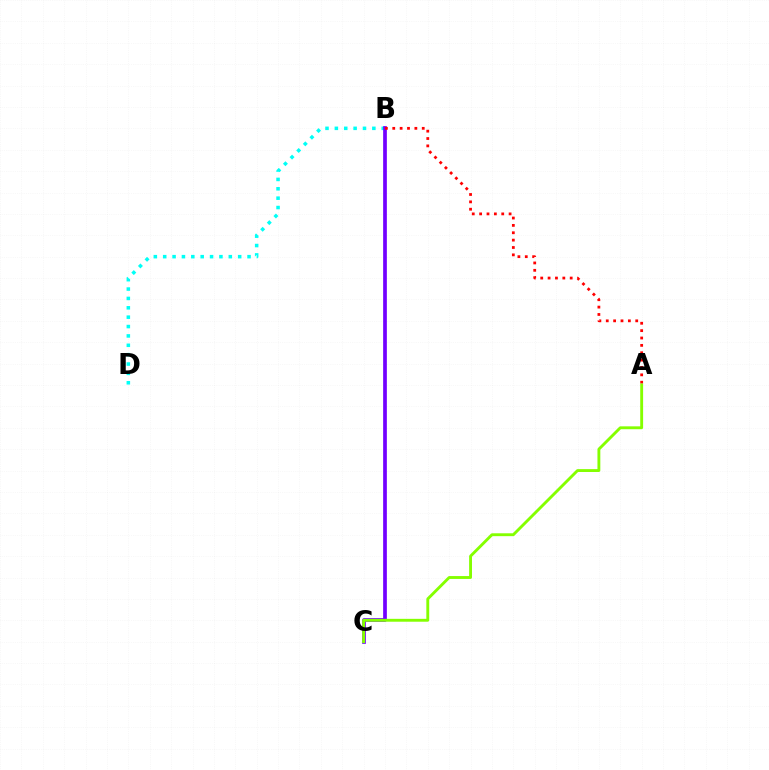{('B', 'D'): [{'color': '#00fff6', 'line_style': 'dotted', 'thickness': 2.55}], ('B', 'C'): [{'color': '#7200ff', 'line_style': 'solid', 'thickness': 2.67}], ('A', 'B'): [{'color': '#ff0000', 'line_style': 'dotted', 'thickness': 2.0}], ('A', 'C'): [{'color': '#84ff00', 'line_style': 'solid', 'thickness': 2.07}]}